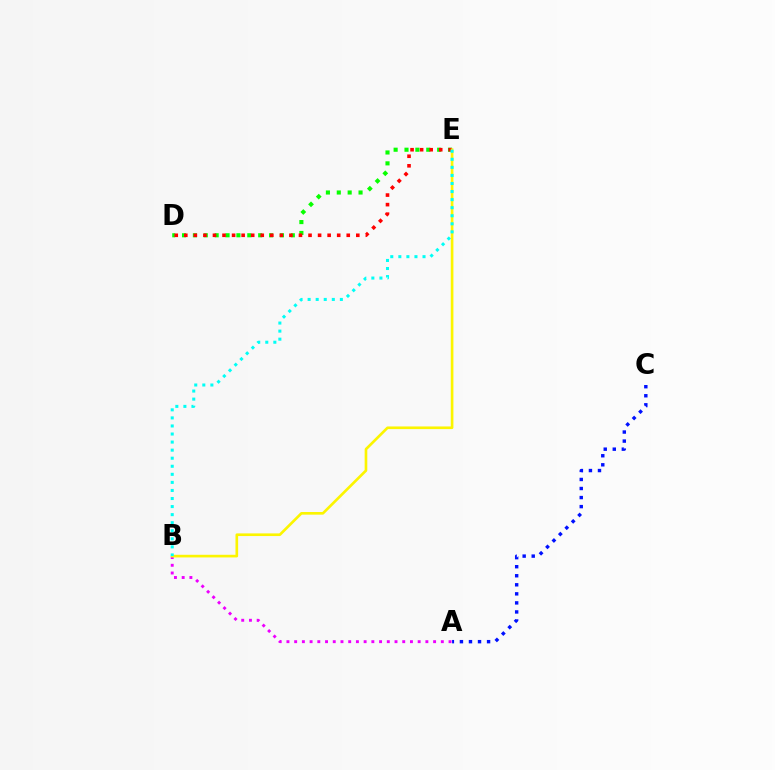{('D', 'E'): [{'color': '#08ff00', 'line_style': 'dotted', 'thickness': 2.96}, {'color': '#ff0000', 'line_style': 'dotted', 'thickness': 2.6}], ('A', 'B'): [{'color': '#ee00ff', 'line_style': 'dotted', 'thickness': 2.1}], ('B', 'E'): [{'color': '#fcf500', 'line_style': 'solid', 'thickness': 1.91}, {'color': '#00fff6', 'line_style': 'dotted', 'thickness': 2.19}], ('A', 'C'): [{'color': '#0010ff', 'line_style': 'dotted', 'thickness': 2.46}]}